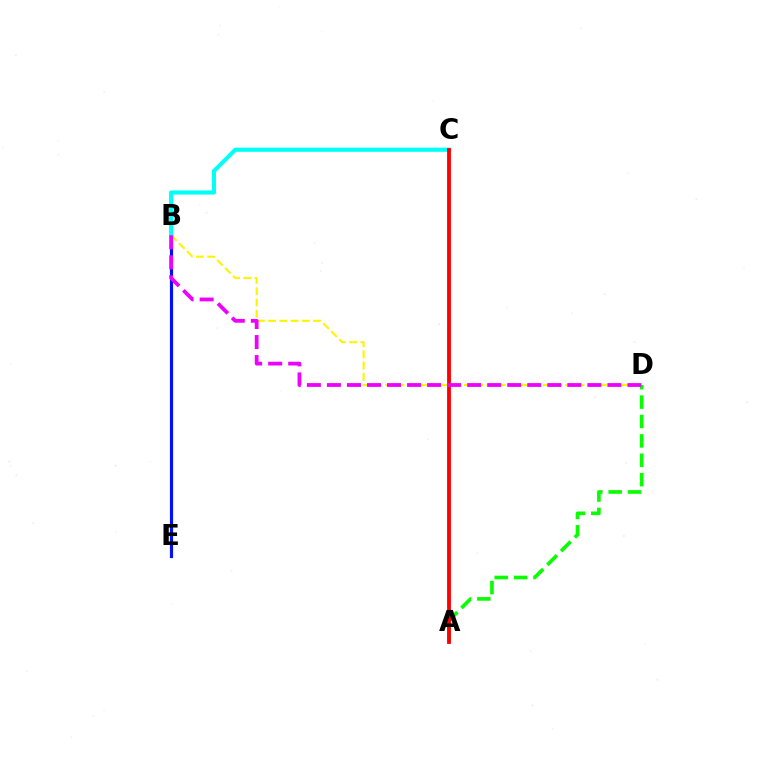{('B', 'D'): [{'color': '#fcf500', 'line_style': 'dashed', 'thickness': 1.53}, {'color': '#ee00ff', 'line_style': 'dashed', 'thickness': 2.72}], ('B', 'E'): [{'color': '#0010ff', 'line_style': 'solid', 'thickness': 2.28}], ('B', 'C'): [{'color': '#00fff6', 'line_style': 'solid', 'thickness': 2.97}], ('A', 'D'): [{'color': '#08ff00', 'line_style': 'dashed', 'thickness': 2.63}], ('A', 'C'): [{'color': '#ff0000', 'line_style': 'solid', 'thickness': 2.74}]}